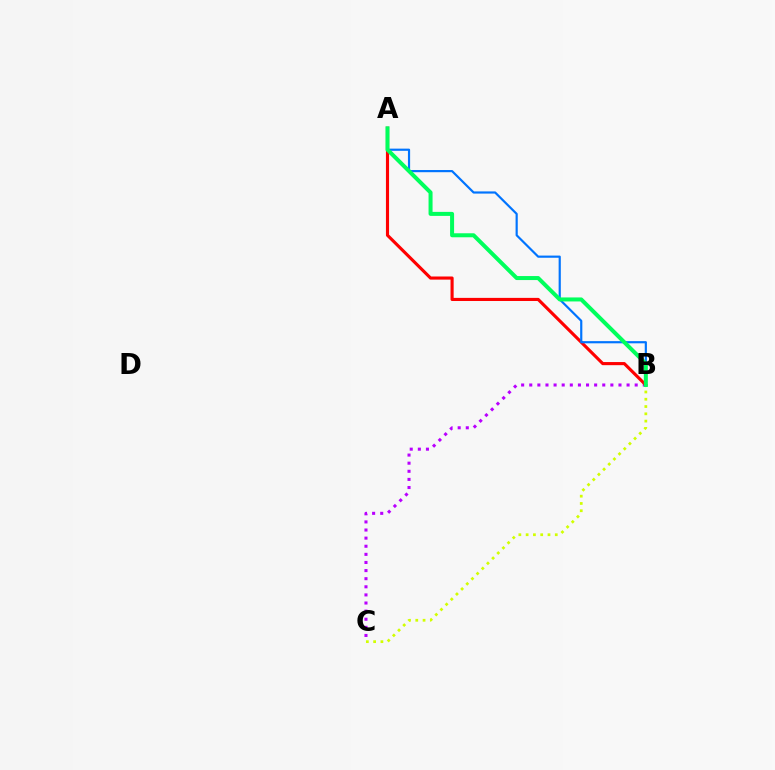{('B', 'C'): [{'color': '#b900ff', 'line_style': 'dotted', 'thickness': 2.2}, {'color': '#d1ff00', 'line_style': 'dotted', 'thickness': 1.98}], ('A', 'B'): [{'color': '#ff0000', 'line_style': 'solid', 'thickness': 2.25}, {'color': '#0074ff', 'line_style': 'solid', 'thickness': 1.57}, {'color': '#00ff5c', 'line_style': 'solid', 'thickness': 2.89}]}